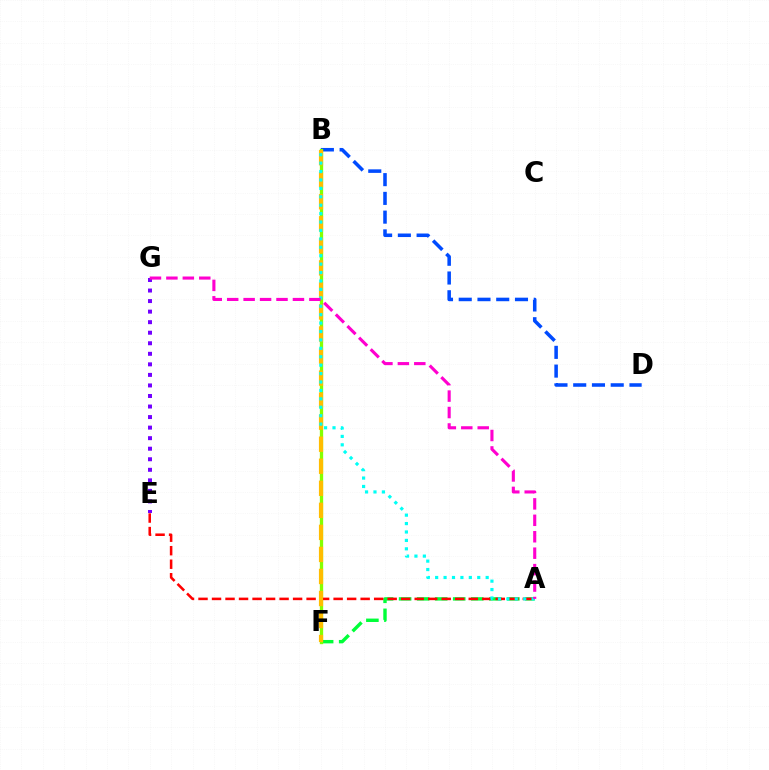{('E', 'G'): [{'color': '#7200ff', 'line_style': 'dotted', 'thickness': 2.87}], ('B', 'D'): [{'color': '#004bff', 'line_style': 'dashed', 'thickness': 2.55}], ('A', 'F'): [{'color': '#00ff39', 'line_style': 'dashed', 'thickness': 2.45}], ('B', 'F'): [{'color': '#84ff00', 'line_style': 'solid', 'thickness': 2.39}, {'color': '#ffbd00', 'line_style': 'dashed', 'thickness': 2.99}], ('A', 'E'): [{'color': '#ff0000', 'line_style': 'dashed', 'thickness': 1.84}], ('A', 'B'): [{'color': '#00fff6', 'line_style': 'dotted', 'thickness': 2.29}], ('A', 'G'): [{'color': '#ff00cf', 'line_style': 'dashed', 'thickness': 2.23}]}